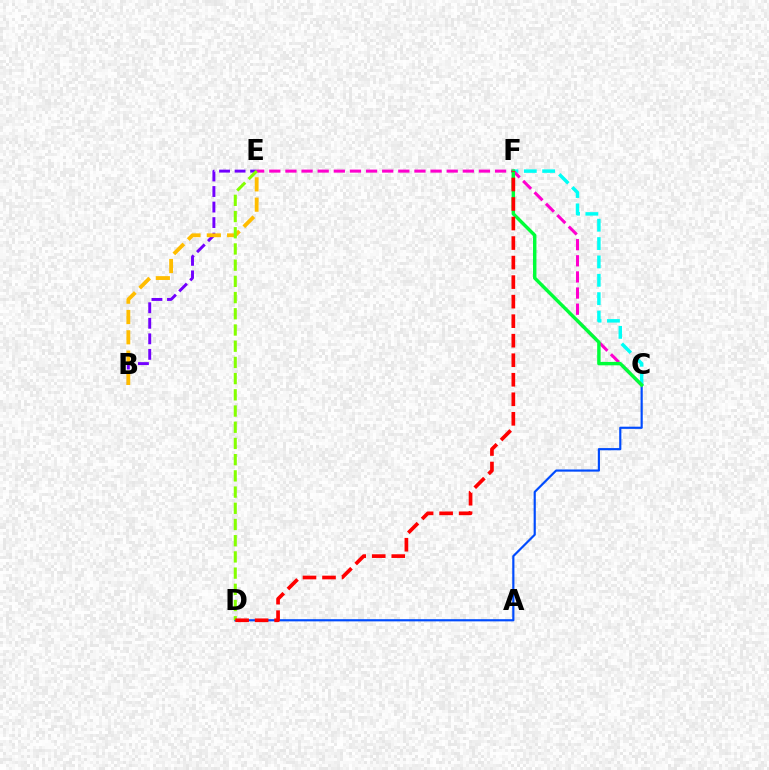{('C', 'D'): [{'color': '#004bff', 'line_style': 'solid', 'thickness': 1.57}], ('B', 'E'): [{'color': '#7200ff', 'line_style': 'dashed', 'thickness': 2.11}, {'color': '#ffbd00', 'line_style': 'dashed', 'thickness': 2.76}], ('C', 'F'): [{'color': '#00fff6', 'line_style': 'dashed', 'thickness': 2.49}, {'color': '#00ff39', 'line_style': 'solid', 'thickness': 2.47}], ('C', 'E'): [{'color': '#ff00cf', 'line_style': 'dashed', 'thickness': 2.19}], ('D', 'E'): [{'color': '#84ff00', 'line_style': 'dashed', 'thickness': 2.2}], ('D', 'F'): [{'color': '#ff0000', 'line_style': 'dashed', 'thickness': 2.65}]}